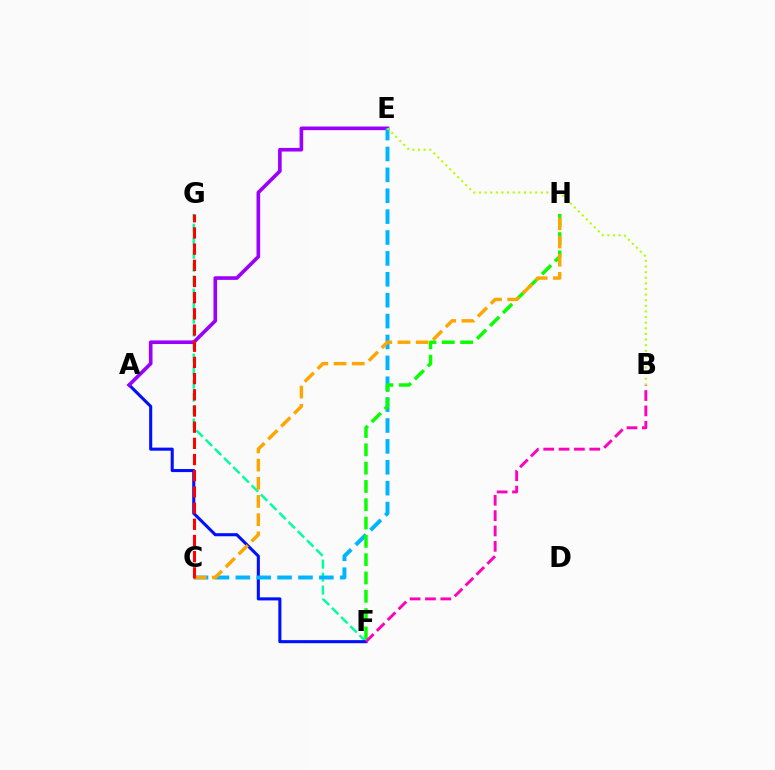{('F', 'G'): [{'color': '#00ff9d', 'line_style': 'dashed', 'thickness': 1.76}], ('A', 'F'): [{'color': '#0010ff', 'line_style': 'solid', 'thickness': 2.21}], ('A', 'E'): [{'color': '#9b00ff', 'line_style': 'solid', 'thickness': 2.61}], ('C', 'E'): [{'color': '#00b5ff', 'line_style': 'dashed', 'thickness': 2.84}], ('F', 'H'): [{'color': '#08ff00', 'line_style': 'dashed', 'thickness': 2.49}], ('B', 'F'): [{'color': '#ff00bd', 'line_style': 'dashed', 'thickness': 2.09}], ('C', 'H'): [{'color': '#ffa500', 'line_style': 'dashed', 'thickness': 2.47}], ('C', 'G'): [{'color': '#ff0000', 'line_style': 'dashed', 'thickness': 2.2}], ('B', 'E'): [{'color': '#b3ff00', 'line_style': 'dotted', 'thickness': 1.53}]}